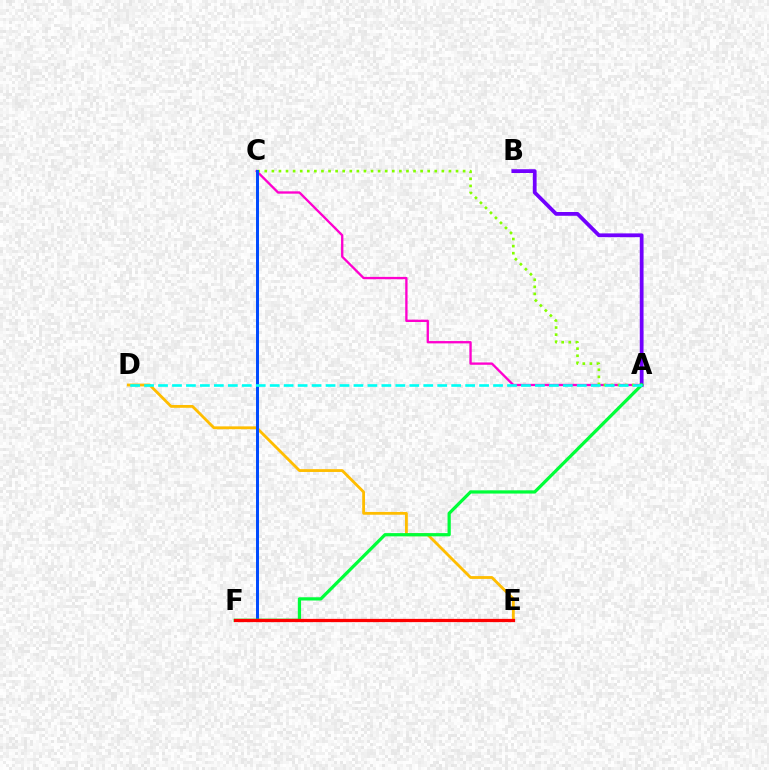{('D', 'E'): [{'color': '#ffbd00', 'line_style': 'solid', 'thickness': 2.03}], ('A', 'C'): [{'color': '#ff00cf', 'line_style': 'solid', 'thickness': 1.68}, {'color': '#84ff00', 'line_style': 'dotted', 'thickness': 1.92}], ('A', 'B'): [{'color': '#7200ff', 'line_style': 'solid', 'thickness': 2.71}], ('C', 'F'): [{'color': '#004bff', 'line_style': 'solid', 'thickness': 2.15}], ('A', 'F'): [{'color': '#00ff39', 'line_style': 'solid', 'thickness': 2.33}], ('E', 'F'): [{'color': '#ff0000', 'line_style': 'solid', 'thickness': 2.34}], ('A', 'D'): [{'color': '#00fff6', 'line_style': 'dashed', 'thickness': 1.9}]}